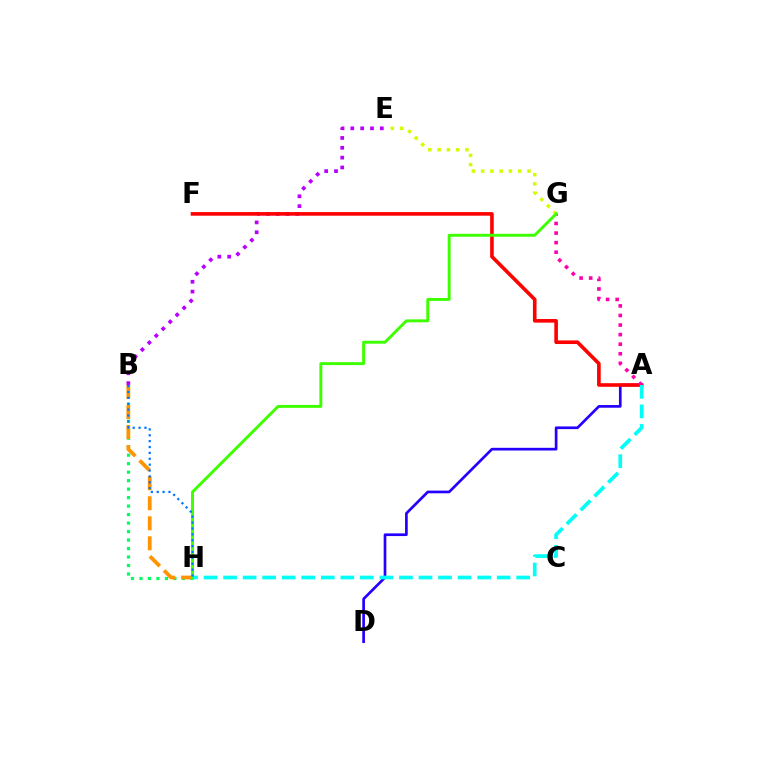{('B', 'H'): [{'color': '#00ff5c', 'line_style': 'dotted', 'thickness': 2.31}, {'color': '#ff9400', 'line_style': 'dashed', 'thickness': 2.72}, {'color': '#0074ff', 'line_style': 'dotted', 'thickness': 1.6}], ('A', 'D'): [{'color': '#2500ff', 'line_style': 'solid', 'thickness': 1.94}], ('B', 'E'): [{'color': '#b900ff', 'line_style': 'dotted', 'thickness': 2.67}], ('A', 'F'): [{'color': '#ff0000', 'line_style': 'solid', 'thickness': 2.6}], ('A', 'G'): [{'color': '#ff00ac', 'line_style': 'dotted', 'thickness': 2.6}], ('E', 'G'): [{'color': '#d1ff00', 'line_style': 'dotted', 'thickness': 2.52}], ('A', 'H'): [{'color': '#00fff6', 'line_style': 'dashed', 'thickness': 2.65}], ('G', 'H'): [{'color': '#3dff00', 'line_style': 'solid', 'thickness': 2.11}]}